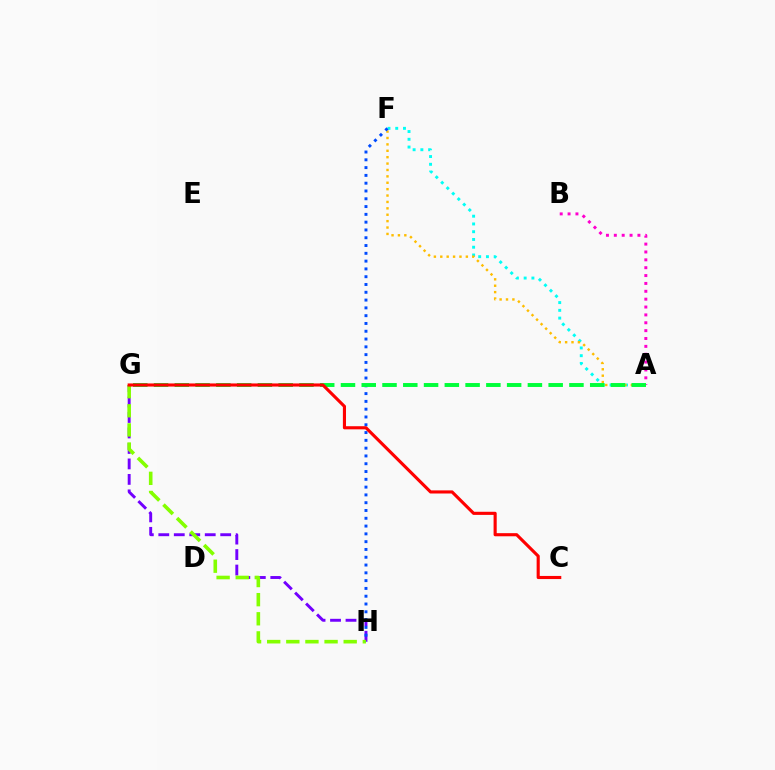{('A', 'F'): [{'color': '#00fff6', 'line_style': 'dotted', 'thickness': 2.11}, {'color': '#ffbd00', 'line_style': 'dotted', 'thickness': 1.74}], ('G', 'H'): [{'color': '#7200ff', 'line_style': 'dashed', 'thickness': 2.1}, {'color': '#84ff00', 'line_style': 'dashed', 'thickness': 2.6}], ('F', 'H'): [{'color': '#004bff', 'line_style': 'dotted', 'thickness': 2.12}], ('A', 'B'): [{'color': '#ff00cf', 'line_style': 'dotted', 'thickness': 2.14}], ('A', 'G'): [{'color': '#00ff39', 'line_style': 'dashed', 'thickness': 2.82}], ('C', 'G'): [{'color': '#ff0000', 'line_style': 'solid', 'thickness': 2.25}]}